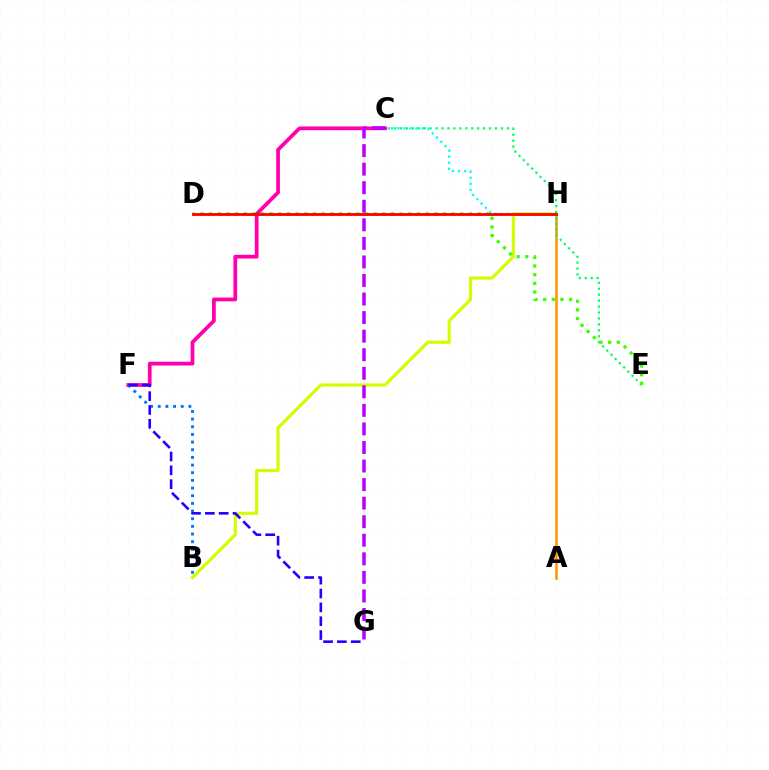{('C', 'H'): [{'color': '#00fff6', 'line_style': 'dotted', 'thickness': 1.65}], ('B', 'H'): [{'color': '#d1ff00', 'line_style': 'solid', 'thickness': 2.28}], ('C', 'F'): [{'color': '#ff00ac', 'line_style': 'solid', 'thickness': 2.7}], ('B', 'F'): [{'color': '#0074ff', 'line_style': 'dotted', 'thickness': 2.08}], ('A', 'H'): [{'color': '#ff9400', 'line_style': 'solid', 'thickness': 1.85}], ('C', 'E'): [{'color': '#00ff5c', 'line_style': 'dotted', 'thickness': 1.61}], ('F', 'G'): [{'color': '#2500ff', 'line_style': 'dashed', 'thickness': 1.88}], ('C', 'G'): [{'color': '#b900ff', 'line_style': 'dashed', 'thickness': 2.52}], ('D', 'E'): [{'color': '#3dff00', 'line_style': 'dotted', 'thickness': 2.35}], ('D', 'H'): [{'color': '#ff0000', 'line_style': 'solid', 'thickness': 2.04}]}